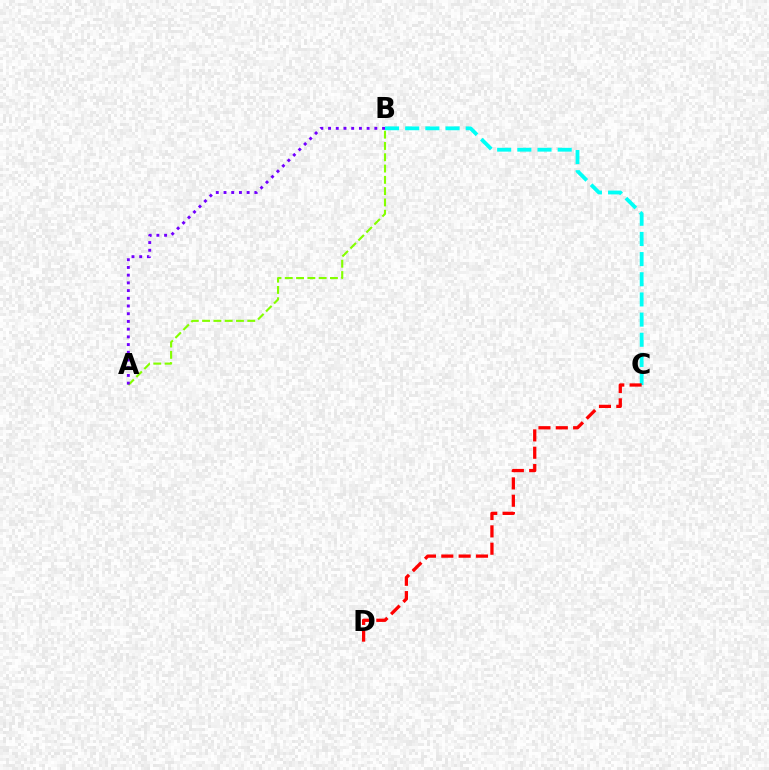{('B', 'C'): [{'color': '#00fff6', 'line_style': 'dashed', 'thickness': 2.74}], ('A', 'B'): [{'color': '#84ff00', 'line_style': 'dashed', 'thickness': 1.53}, {'color': '#7200ff', 'line_style': 'dotted', 'thickness': 2.1}], ('C', 'D'): [{'color': '#ff0000', 'line_style': 'dashed', 'thickness': 2.36}]}